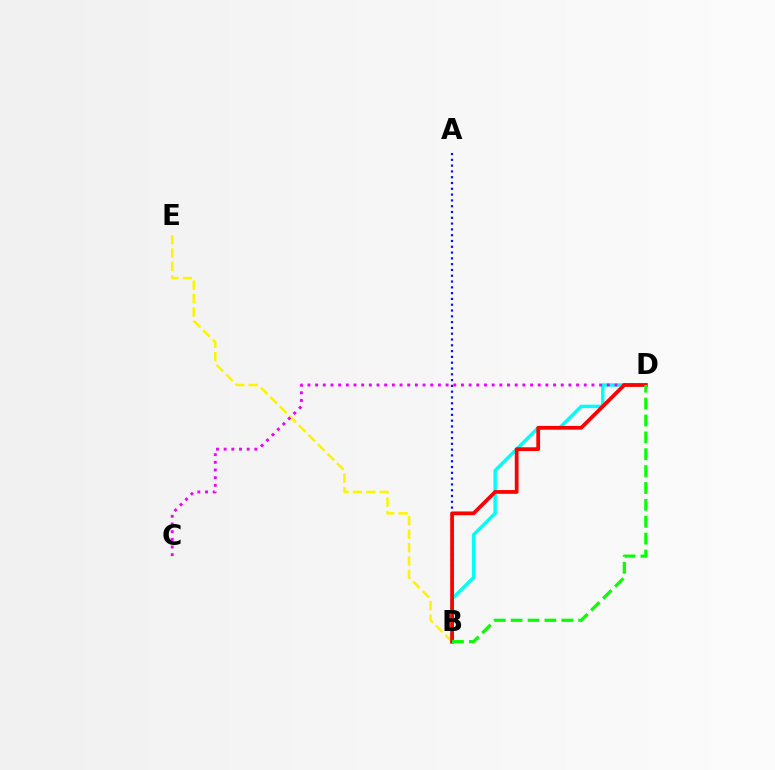{('B', 'E'): [{'color': '#fcf500', 'line_style': 'dashed', 'thickness': 1.82}], ('A', 'B'): [{'color': '#0010ff', 'line_style': 'dotted', 'thickness': 1.57}], ('B', 'D'): [{'color': '#00fff6', 'line_style': 'solid', 'thickness': 2.46}, {'color': '#ff0000', 'line_style': 'solid', 'thickness': 2.71}, {'color': '#08ff00', 'line_style': 'dashed', 'thickness': 2.29}], ('C', 'D'): [{'color': '#ee00ff', 'line_style': 'dotted', 'thickness': 2.09}]}